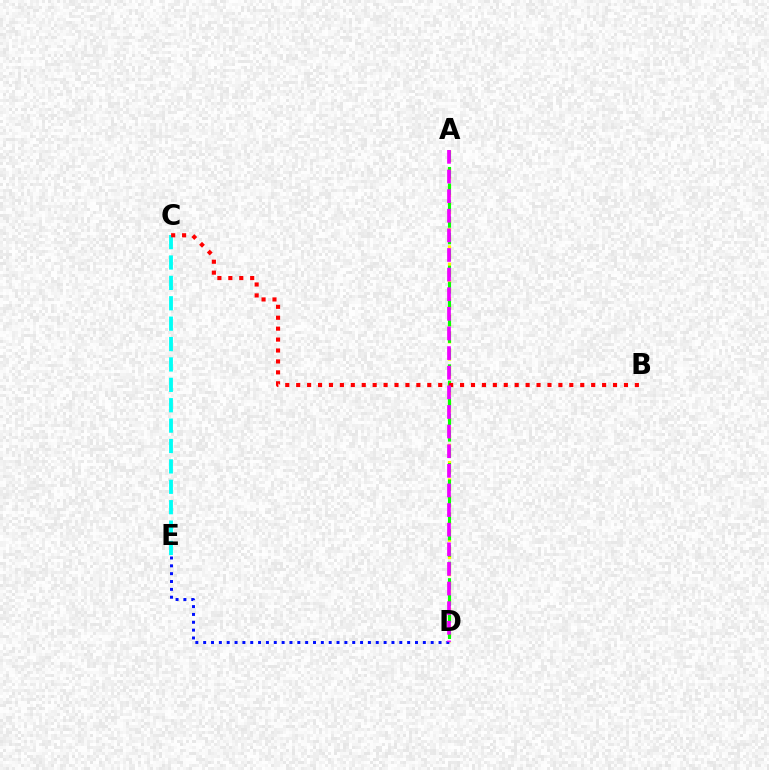{('A', 'D'): [{'color': '#fcf500', 'line_style': 'dotted', 'thickness': 2.34}, {'color': '#08ff00', 'line_style': 'dashed', 'thickness': 2.23}, {'color': '#ee00ff', 'line_style': 'dashed', 'thickness': 2.67}], ('C', 'E'): [{'color': '#00fff6', 'line_style': 'dashed', 'thickness': 2.77}], ('D', 'E'): [{'color': '#0010ff', 'line_style': 'dotted', 'thickness': 2.13}], ('B', 'C'): [{'color': '#ff0000', 'line_style': 'dotted', 'thickness': 2.97}]}